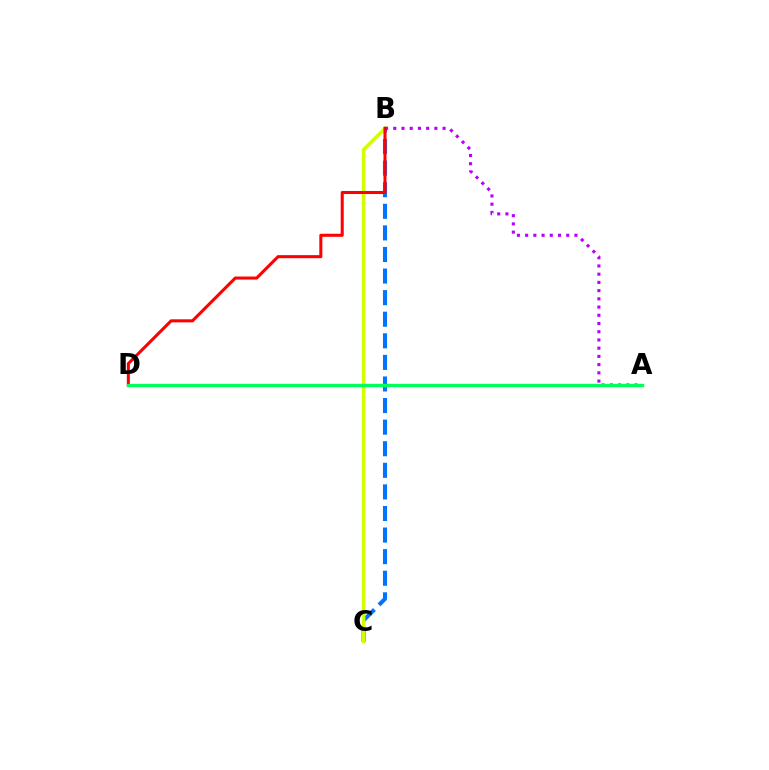{('B', 'C'): [{'color': '#0074ff', 'line_style': 'dashed', 'thickness': 2.93}, {'color': '#d1ff00', 'line_style': 'solid', 'thickness': 2.57}], ('A', 'B'): [{'color': '#b900ff', 'line_style': 'dotted', 'thickness': 2.23}], ('B', 'D'): [{'color': '#ff0000', 'line_style': 'solid', 'thickness': 2.19}], ('A', 'D'): [{'color': '#00ff5c', 'line_style': 'solid', 'thickness': 2.43}]}